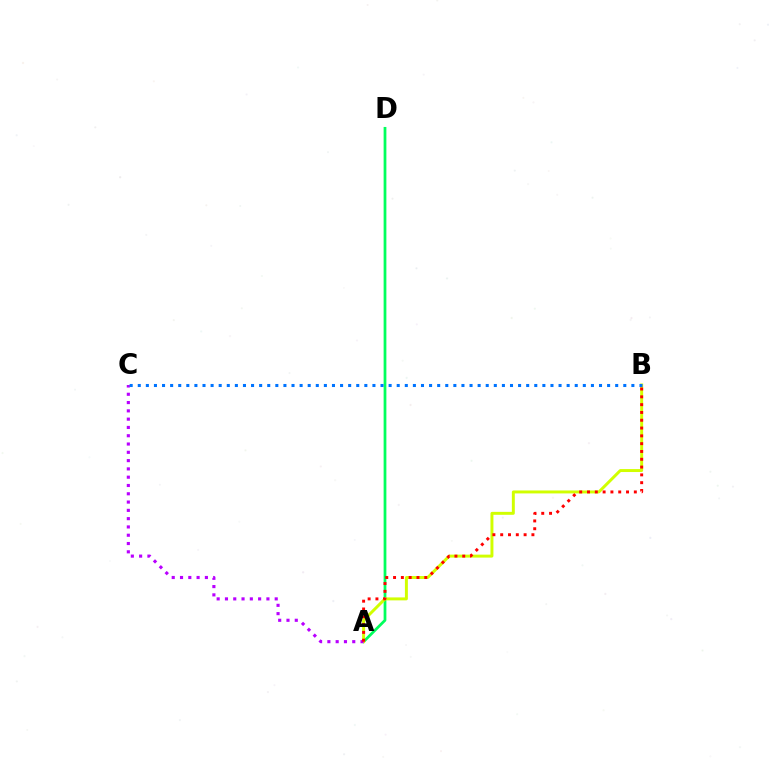{('A', 'D'): [{'color': '#00ff5c', 'line_style': 'solid', 'thickness': 1.99}], ('A', 'B'): [{'color': '#d1ff00', 'line_style': 'solid', 'thickness': 2.13}, {'color': '#ff0000', 'line_style': 'dotted', 'thickness': 2.12}], ('A', 'C'): [{'color': '#b900ff', 'line_style': 'dotted', 'thickness': 2.25}], ('B', 'C'): [{'color': '#0074ff', 'line_style': 'dotted', 'thickness': 2.2}]}